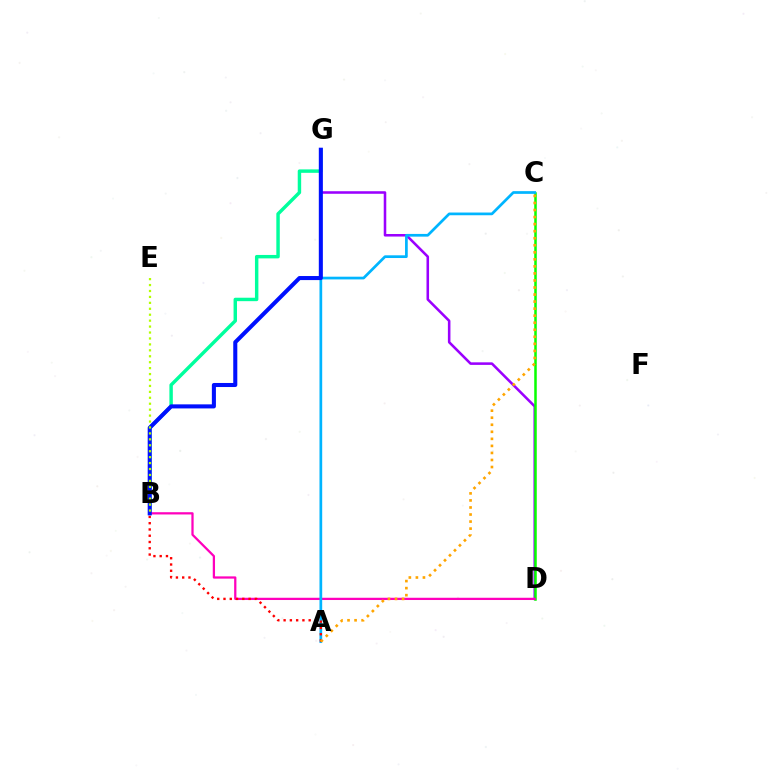{('D', 'G'): [{'color': '#9b00ff', 'line_style': 'solid', 'thickness': 1.84}], ('B', 'G'): [{'color': '#00ff9d', 'line_style': 'solid', 'thickness': 2.47}, {'color': '#0010ff', 'line_style': 'solid', 'thickness': 2.92}], ('C', 'D'): [{'color': '#08ff00', 'line_style': 'solid', 'thickness': 1.81}], ('B', 'D'): [{'color': '#ff00bd', 'line_style': 'solid', 'thickness': 1.62}], ('A', 'C'): [{'color': '#00b5ff', 'line_style': 'solid', 'thickness': 1.95}, {'color': '#ffa500', 'line_style': 'dotted', 'thickness': 1.91}], ('A', 'B'): [{'color': '#ff0000', 'line_style': 'dotted', 'thickness': 1.7}], ('B', 'E'): [{'color': '#b3ff00', 'line_style': 'dotted', 'thickness': 1.61}]}